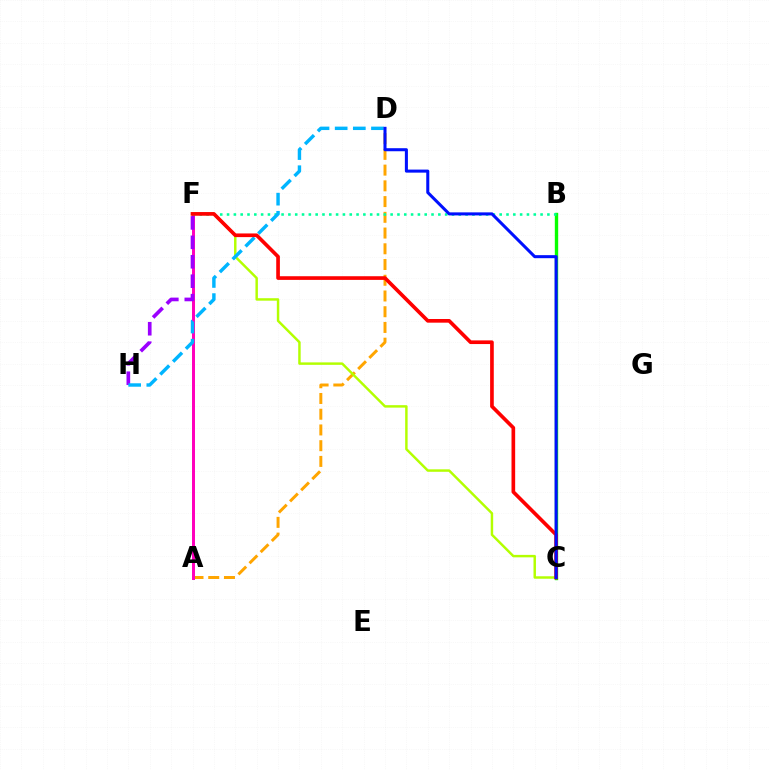{('A', 'D'): [{'color': '#ffa500', 'line_style': 'dashed', 'thickness': 2.14}], ('A', 'F'): [{'color': '#ff00bd', 'line_style': 'solid', 'thickness': 2.14}], ('B', 'C'): [{'color': '#08ff00', 'line_style': 'solid', 'thickness': 2.42}], ('B', 'F'): [{'color': '#00ff9d', 'line_style': 'dotted', 'thickness': 1.85}], ('C', 'F'): [{'color': '#b3ff00', 'line_style': 'solid', 'thickness': 1.77}, {'color': '#ff0000', 'line_style': 'solid', 'thickness': 2.64}], ('F', 'H'): [{'color': '#9b00ff', 'line_style': 'dashed', 'thickness': 2.64}], ('D', 'H'): [{'color': '#00b5ff', 'line_style': 'dashed', 'thickness': 2.47}], ('C', 'D'): [{'color': '#0010ff', 'line_style': 'solid', 'thickness': 2.19}]}